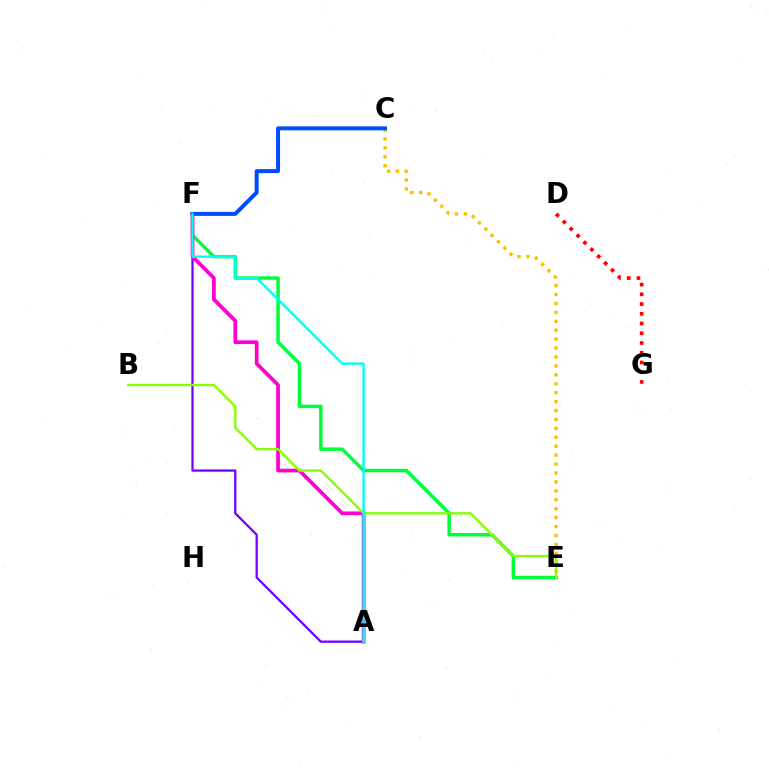{('E', 'F'): [{'color': '#00ff39', 'line_style': 'solid', 'thickness': 2.5}], ('A', 'F'): [{'color': '#7200ff', 'line_style': 'solid', 'thickness': 1.63}, {'color': '#ff00cf', 'line_style': 'solid', 'thickness': 2.69}, {'color': '#00fff6', 'line_style': 'solid', 'thickness': 1.72}], ('C', 'E'): [{'color': '#ffbd00', 'line_style': 'dotted', 'thickness': 2.42}], ('C', 'F'): [{'color': '#004bff', 'line_style': 'solid', 'thickness': 2.86}], ('B', 'E'): [{'color': '#84ff00', 'line_style': 'solid', 'thickness': 1.69}], ('D', 'G'): [{'color': '#ff0000', 'line_style': 'dotted', 'thickness': 2.65}]}